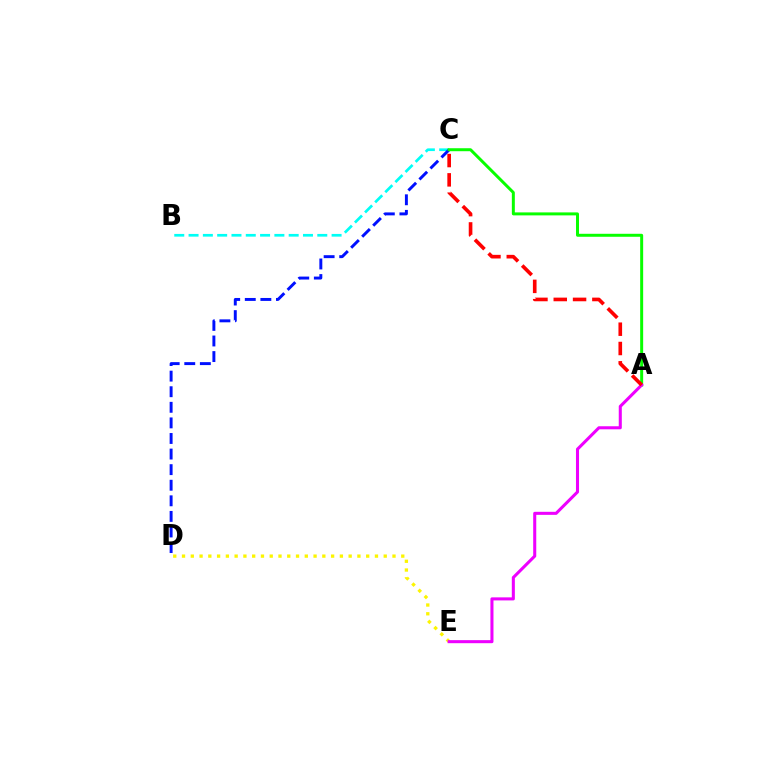{('B', 'C'): [{'color': '#00fff6', 'line_style': 'dashed', 'thickness': 1.94}], ('D', 'E'): [{'color': '#fcf500', 'line_style': 'dotted', 'thickness': 2.38}], ('C', 'D'): [{'color': '#0010ff', 'line_style': 'dashed', 'thickness': 2.12}], ('A', 'C'): [{'color': '#08ff00', 'line_style': 'solid', 'thickness': 2.15}, {'color': '#ff0000', 'line_style': 'dashed', 'thickness': 2.62}], ('A', 'E'): [{'color': '#ee00ff', 'line_style': 'solid', 'thickness': 2.2}]}